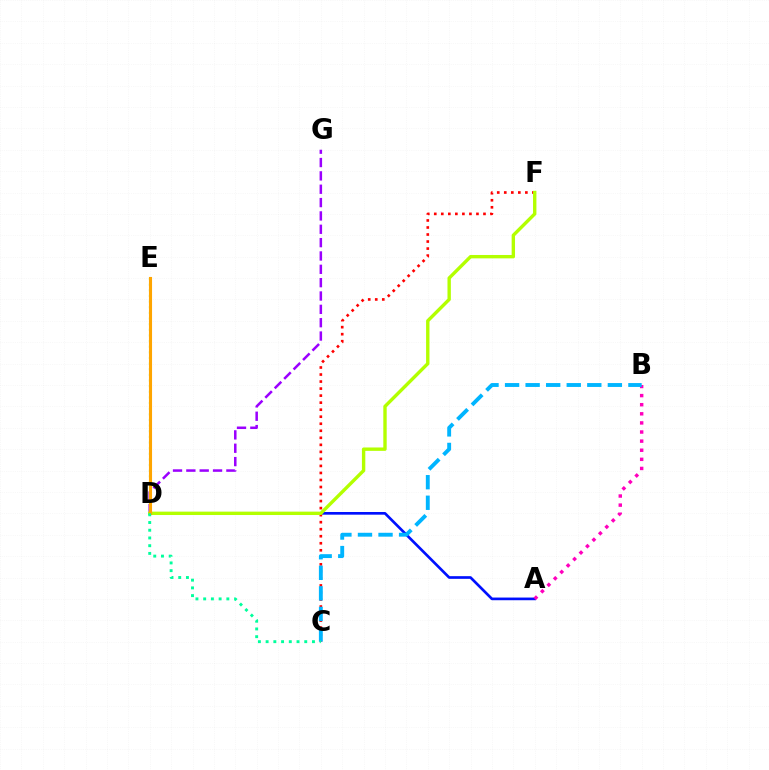{('A', 'D'): [{'color': '#0010ff', 'line_style': 'solid', 'thickness': 1.93}], ('D', 'G'): [{'color': '#9b00ff', 'line_style': 'dashed', 'thickness': 1.81}], ('C', 'F'): [{'color': '#ff0000', 'line_style': 'dotted', 'thickness': 1.91}], ('D', 'E'): [{'color': '#08ff00', 'line_style': 'dotted', 'thickness': 1.53}, {'color': '#ffa500', 'line_style': 'solid', 'thickness': 2.23}], ('D', 'F'): [{'color': '#b3ff00', 'line_style': 'solid', 'thickness': 2.44}], ('A', 'B'): [{'color': '#ff00bd', 'line_style': 'dotted', 'thickness': 2.47}], ('B', 'C'): [{'color': '#00b5ff', 'line_style': 'dashed', 'thickness': 2.79}], ('C', 'D'): [{'color': '#00ff9d', 'line_style': 'dotted', 'thickness': 2.1}]}